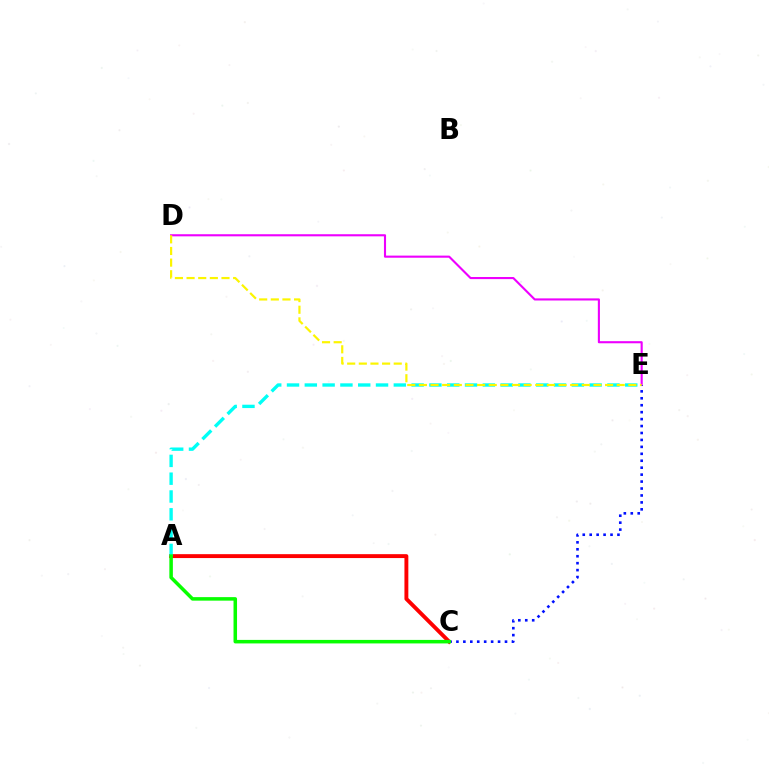{('D', 'E'): [{'color': '#ee00ff', 'line_style': 'solid', 'thickness': 1.52}, {'color': '#fcf500', 'line_style': 'dashed', 'thickness': 1.58}], ('A', 'C'): [{'color': '#ff0000', 'line_style': 'solid', 'thickness': 2.81}, {'color': '#08ff00', 'line_style': 'solid', 'thickness': 2.53}], ('C', 'E'): [{'color': '#0010ff', 'line_style': 'dotted', 'thickness': 1.89}], ('A', 'E'): [{'color': '#00fff6', 'line_style': 'dashed', 'thickness': 2.42}]}